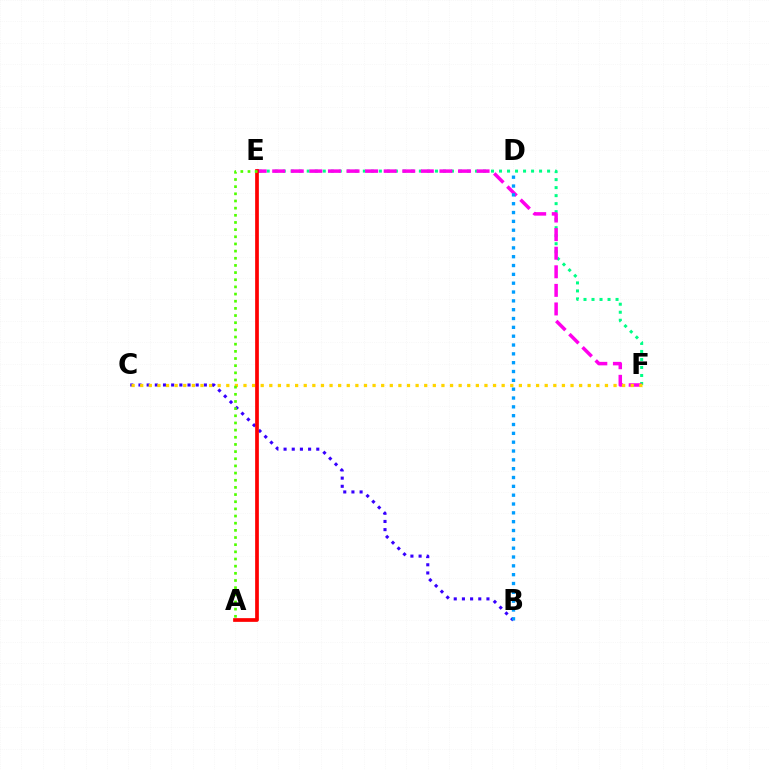{('E', 'F'): [{'color': '#00ff86', 'line_style': 'dotted', 'thickness': 2.18}, {'color': '#ff00ed', 'line_style': 'dashed', 'thickness': 2.52}], ('B', 'C'): [{'color': '#3700ff', 'line_style': 'dotted', 'thickness': 2.22}], ('C', 'F'): [{'color': '#ffd500', 'line_style': 'dotted', 'thickness': 2.34}], ('A', 'E'): [{'color': '#ff0000', 'line_style': 'solid', 'thickness': 2.67}, {'color': '#4fff00', 'line_style': 'dotted', 'thickness': 1.95}], ('B', 'D'): [{'color': '#009eff', 'line_style': 'dotted', 'thickness': 2.4}]}